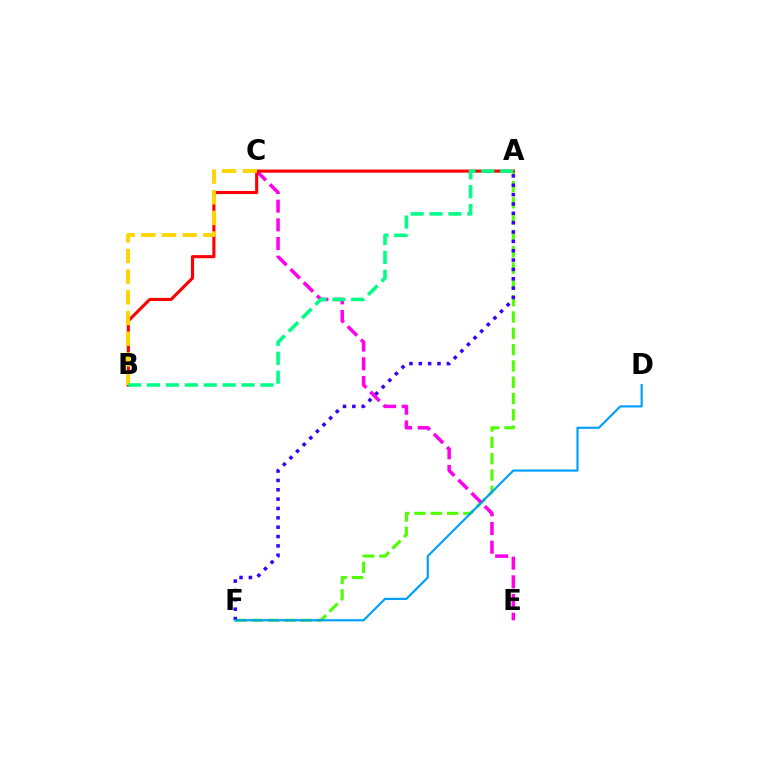{('A', 'F'): [{'color': '#4fff00', 'line_style': 'dashed', 'thickness': 2.21}, {'color': '#3700ff', 'line_style': 'dotted', 'thickness': 2.54}], ('D', 'F'): [{'color': '#009eff', 'line_style': 'solid', 'thickness': 1.56}], ('C', 'E'): [{'color': '#ff00ed', 'line_style': 'dashed', 'thickness': 2.54}], ('A', 'B'): [{'color': '#ff0000', 'line_style': 'solid', 'thickness': 2.24}, {'color': '#00ff86', 'line_style': 'dashed', 'thickness': 2.57}], ('B', 'C'): [{'color': '#ffd500', 'line_style': 'dashed', 'thickness': 2.81}]}